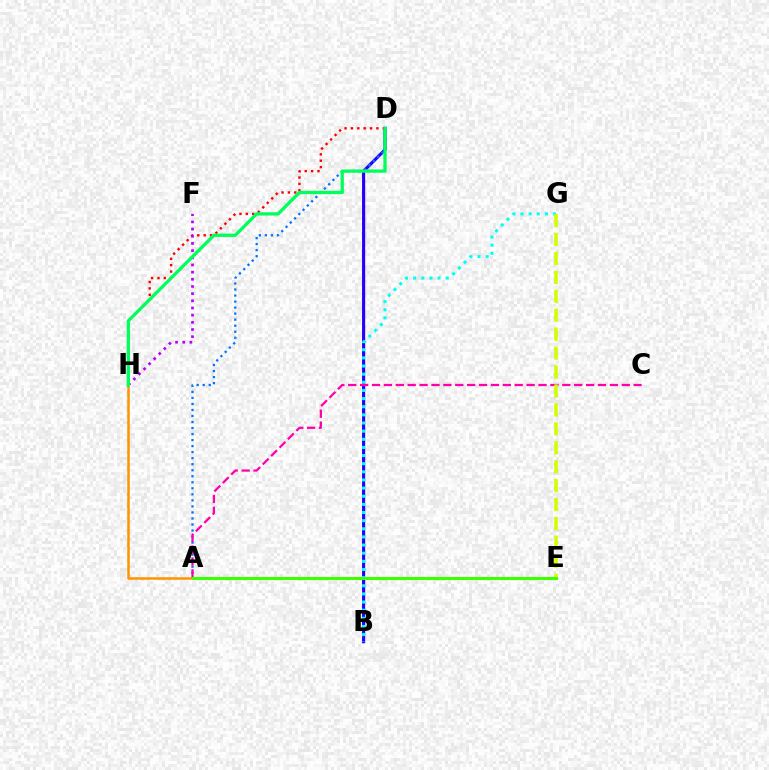{('A', 'H'): [{'color': '#ff9400', 'line_style': 'solid', 'thickness': 1.81}], ('B', 'D'): [{'color': '#2500ff', 'line_style': 'solid', 'thickness': 2.25}], ('D', 'H'): [{'color': '#ff0000', 'line_style': 'dotted', 'thickness': 1.73}, {'color': '#00ff5c', 'line_style': 'solid', 'thickness': 2.37}], ('A', 'D'): [{'color': '#0074ff', 'line_style': 'dotted', 'thickness': 1.64}], ('B', 'G'): [{'color': '#00fff6', 'line_style': 'dotted', 'thickness': 2.21}], ('A', 'C'): [{'color': '#ff00ac', 'line_style': 'dashed', 'thickness': 1.62}], ('F', 'H'): [{'color': '#b900ff', 'line_style': 'dotted', 'thickness': 1.95}], ('E', 'G'): [{'color': '#d1ff00', 'line_style': 'dashed', 'thickness': 2.57}], ('A', 'E'): [{'color': '#3dff00', 'line_style': 'solid', 'thickness': 2.21}]}